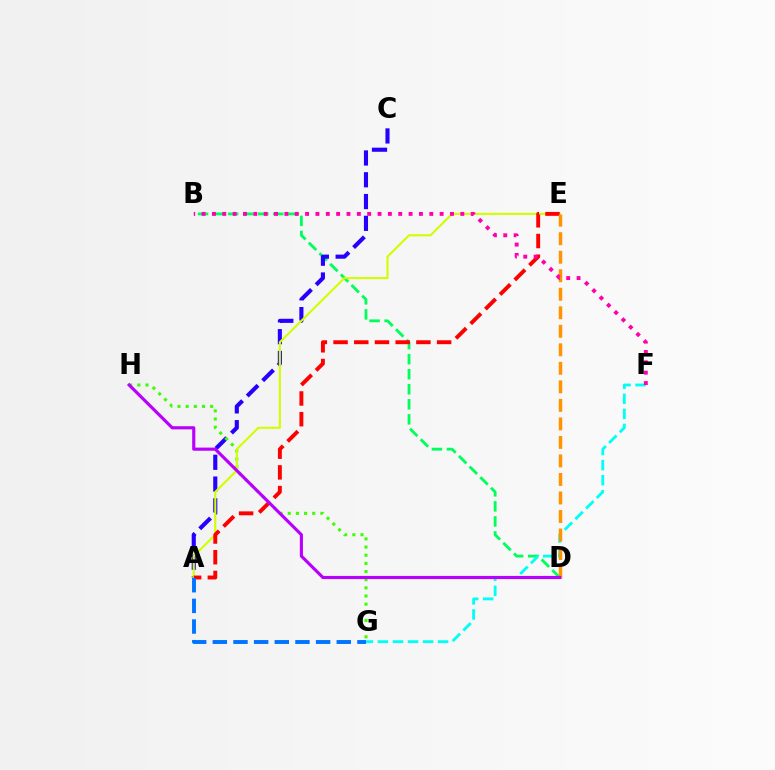{('B', 'D'): [{'color': '#00ff5c', 'line_style': 'dashed', 'thickness': 2.04}], ('A', 'C'): [{'color': '#2500ff', 'line_style': 'dashed', 'thickness': 2.96}], ('F', 'G'): [{'color': '#00fff6', 'line_style': 'dashed', 'thickness': 2.04}], ('G', 'H'): [{'color': '#3dff00', 'line_style': 'dotted', 'thickness': 2.22}], ('A', 'E'): [{'color': '#d1ff00', 'line_style': 'solid', 'thickness': 1.52}, {'color': '#ff0000', 'line_style': 'dashed', 'thickness': 2.81}], ('D', 'E'): [{'color': '#ff9400', 'line_style': 'dashed', 'thickness': 2.52}], ('B', 'F'): [{'color': '#ff00ac', 'line_style': 'dotted', 'thickness': 2.81}], ('A', 'G'): [{'color': '#0074ff', 'line_style': 'dashed', 'thickness': 2.81}], ('D', 'H'): [{'color': '#b900ff', 'line_style': 'solid', 'thickness': 2.26}]}